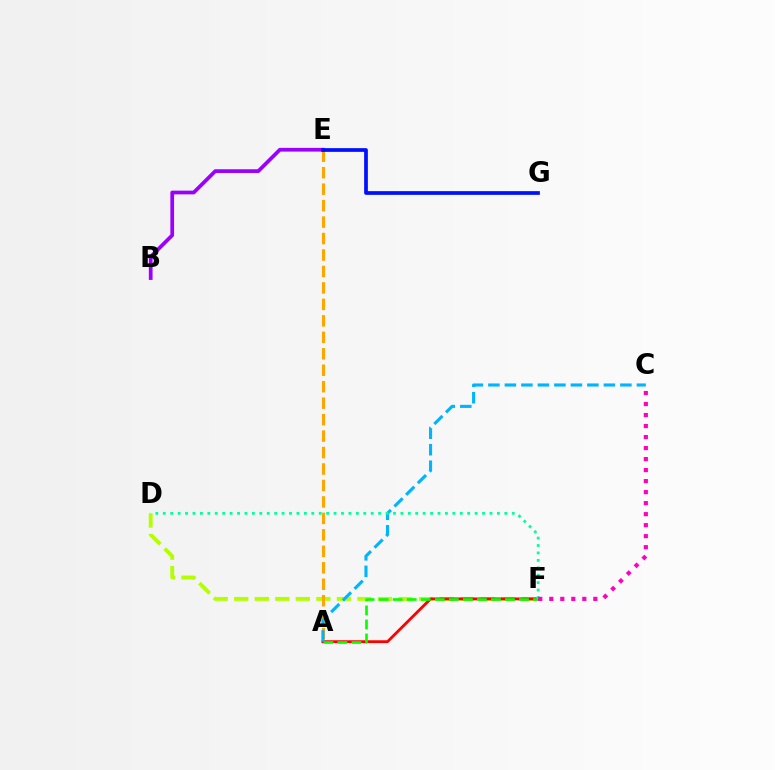{('D', 'F'): [{'color': '#b3ff00', 'line_style': 'dashed', 'thickness': 2.79}, {'color': '#00ff9d', 'line_style': 'dotted', 'thickness': 2.02}], ('A', 'E'): [{'color': '#ffa500', 'line_style': 'dashed', 'thickness': 2.24}], ('B', 'E'): [{'color': '#9b00ff', 'line_style': 'solid', 'thickness': 2.68}], ('A', 'F'): [{'color': '#ff0000', 'line_style': 'solid', 'thickness': 2.02}, {'color': '#08ff00', 'line_style': 'dashed', 'thickness': 1.91}], ('A', 'C'): [{'color': '#00b5ff', 'line_style': 'dashed', 'thickness': 2.24}], ('E', 'G'): [{'color': '#0010ff', 'line_style': 'solid', 'thickness': 2.67}], ('C', 'F'): [{'color': '#ff00bd', 'line_style': 'dotted', 'thickness': 2.99}]}